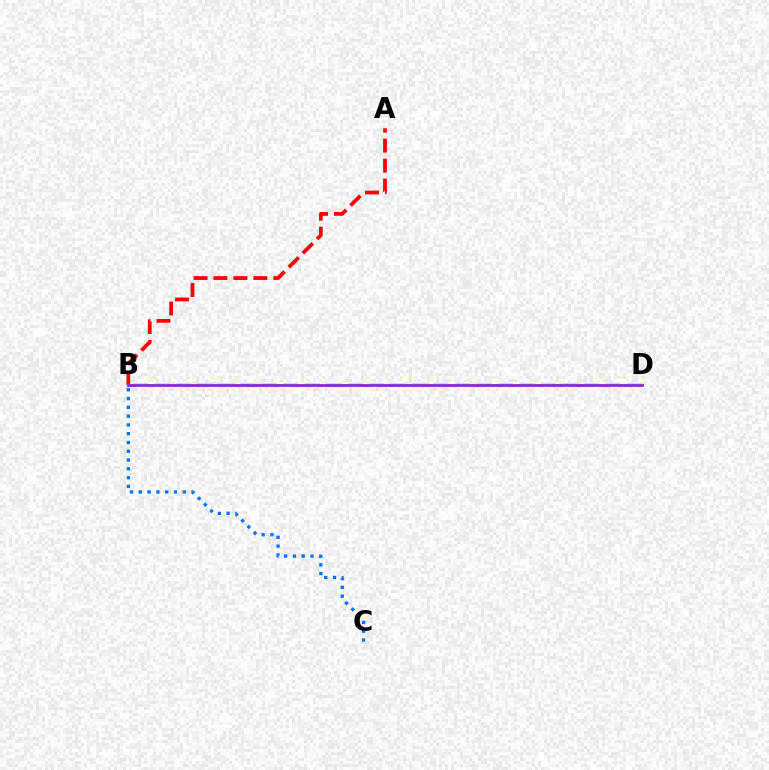{('A', 'B'): [{'color': '#ff0000', 'line_style': 'dashed', 'thickness': 2.71}], ('B', 'C'): [{'color': '#0074ff', 'line_style': 'dotted', 'thickness': 2.39}], ('B', 'D'): [{'color': '#d1ff00', 'line_style': 'dashed', 'thickness': 2.92}, {'color': '#00ff5c', 'line_style': 'solid', 'thickness': 2.03}, {'color': '#b900ff', 'line_style': 'solid', 'thickness': 1.86}]}